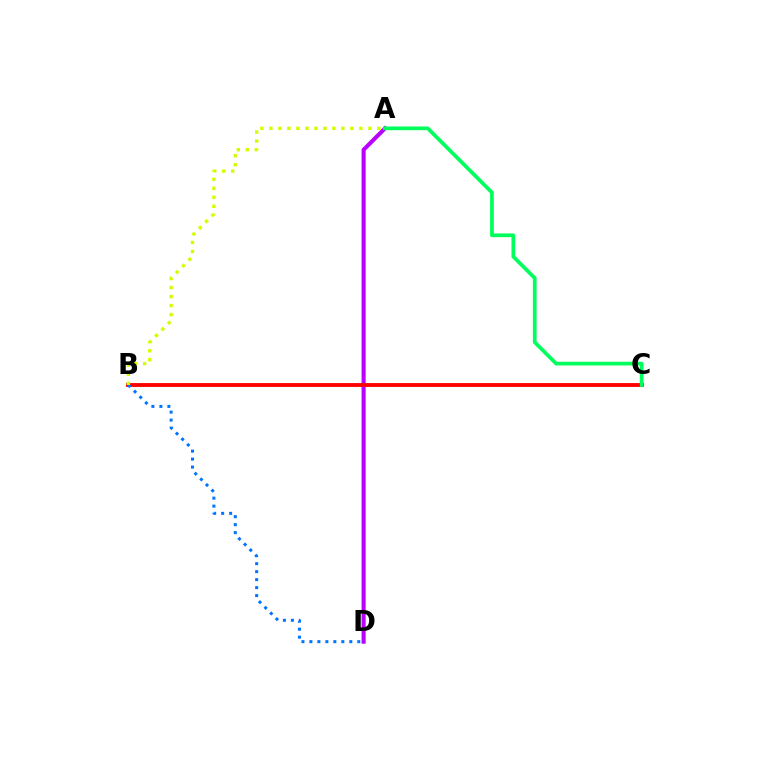{('A', 'D'): [{'color': '#b900ff', 'line_style': 'solid', 'thickness': 2.93}], ('B', 'C'): [{'color': '#ff0000', 'line_style': 'solid', 'thickness': 2.77}], ('A', 'C'): [{'color': '#00ff5c', 'line_style': 'solid', 'thickness': 2.68}], ('B', 'D'): [{'color': '#0074ff', 'line_style': 'dotted', 'thickness': 2.17}], ('A', 'B'): [{'color': '#d1ff00', 'line_style': 'dotted', 'thickness': 2.44}]}